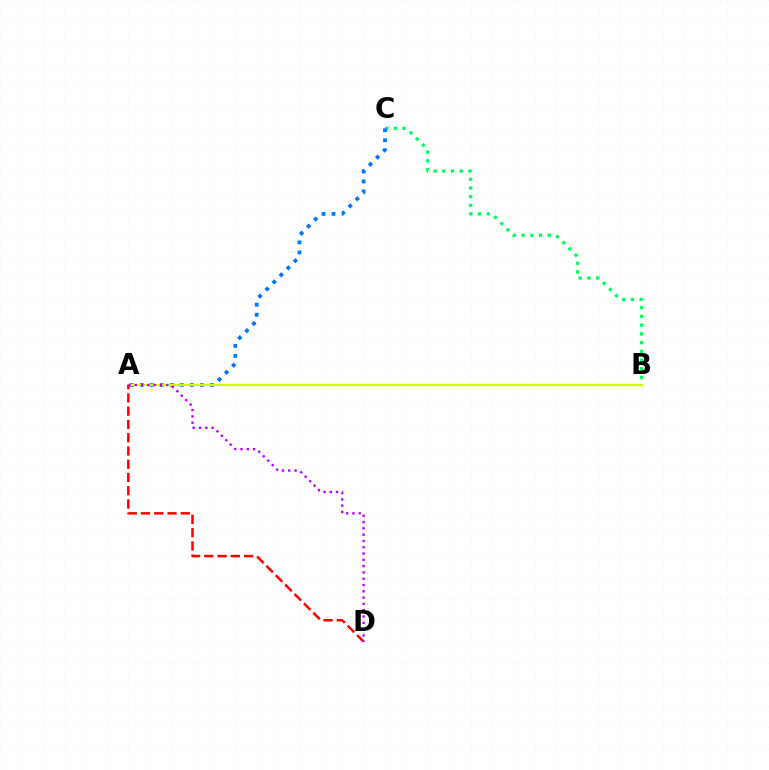{('B', 'C'): [{'color': '#00ff5c', 'line_style': 'dotted', 'thickness': 2.37}], ('A', 'C'): [{'color': '#0074ff', 'line_style': 'dotted', 'thickness': 2.72}], ('A', 'B'): [{'color': '#d1ff00', 'line_style': 'solid', 'thickness': 1.69}], ('A', 'D'): [{'color': '#ff0000', 'line_style': 'dashed', 'thickness': 1.8}, {'color': '#b900ff', 'line_style': 'dotted', 'thickness': 1.71}]}